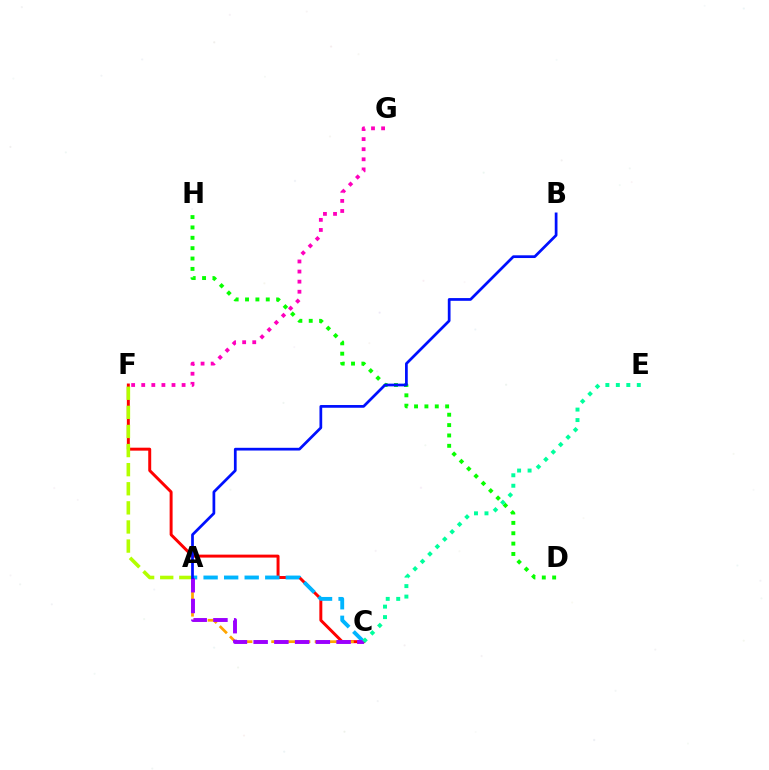{('D', 'H'): [{'color': '#08ff00', 'line_style': 'dotted', 'thickness': 2.82}], ('C', 'F'): [{'color': '#ff0000', 'line_style': 'solid', 'thickness': 2.13}], ('A', 'F'): [{'color': '#b3ff00', 'line_style': 'dashed', 'thickness': 2.59}], ('A', 'C'): [{'color': '#ffa500', 'line_style': 'dashed', 'thickness': 1.97}, {'color': '#00b5ff', 'line_style': 'dashed', 'thickness': 2.79}, {'color': '#9b00ff', 'line_style': 'dashed', 'thickness': 2.82}], ('C', 'E'): [{'color': '#00ff9d', 'line_style': 'dotted', 'thickness': 2.85}], ('A', 'B'): [{'color': '#0010ff', 'line_style': 'solid', 'thickness': 1.97}], ('F', 'G'): [{'color': '#ff00bd', 'line_style': 'dotted', 'thickness': 2.74}]}